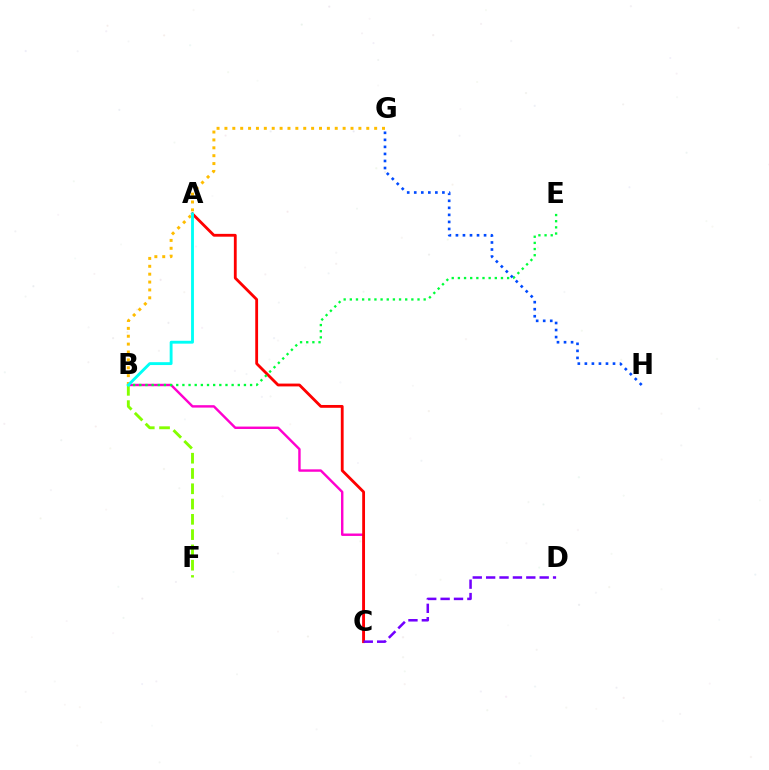{('B', 'C'): [{'color': '#ff00cf', 'line_style': 'solid', 'thickness': 1.74}], ('A', 'C'): [{'color': '#ff0000', 'line_style': 'solid', 'thickness': 2.03}], ('B', 'G'): [{'color': '#ffbd00', 'line_style': 'dotted', 'thickness': 2.14}], ('B', 'E'): [{'color': '#00ff39', 'line_style': 'dotted', 'thickness': 1.67}], ('B', 'F'): [{'color': '#84ff00', 'line_style': 'dashed', 'thickness': 2.08}], ('C', 'D'): [{'color': '#7200ff', 'line_style': 'dashed', 'thickness': 1.82}], ('A', 'B'): [{'color': '#00fff6', 'line_style': 'solid', 'thickness': 2.07}], ('G', 'H'): [{'color': '#004bff', 'line_style': 'dotted', 'thickness': 1.91}]}